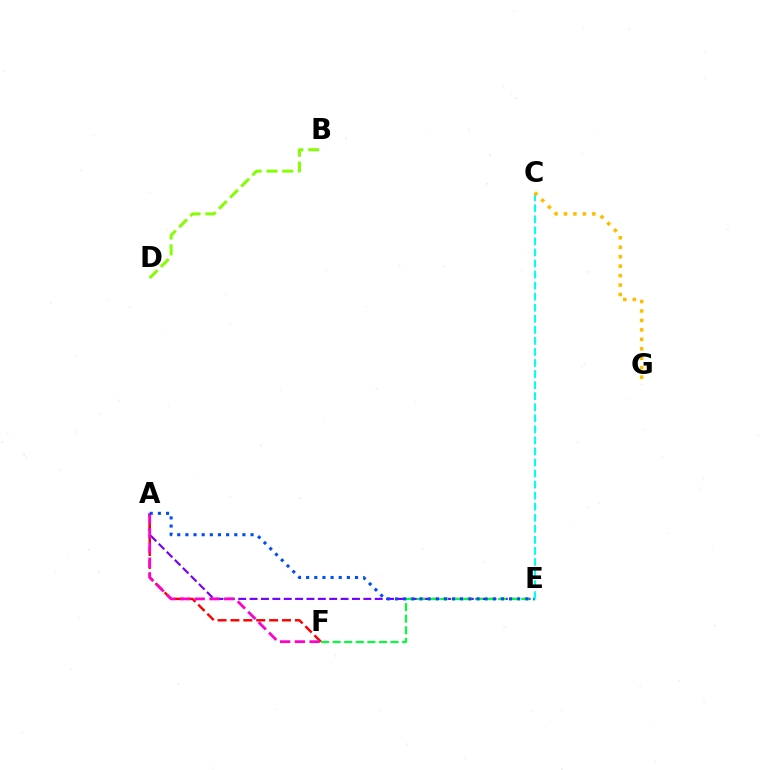{('A', 'E'): [{'color': '#7200ff', 'line_style': 'dashed', 'thickness': 1.55}, {'color': '#004bff', 'line_style': 'dotted', 'thickness': 2.21}], ('A', 'F'): [{'color': '#ff0000', 'line_style': 'dashed', 'thickness': 1.75}, {'color': '#ff00cf', 'line_style': 'dashed', 'thickness': 2.0}], ('B', 'D'): [{'color': '#84ff00', 'line_style': 'dashed', 'thickness': 2.14}], ('E', 'F'): [{'color': '#00ff39', 'line_style': 'dashed', 'thickness': 1.57}], ('C', 'E'): [{'color': '#00fff6', 'line_style': 'dashed', 'thickness': 1.5}], ('C', 'G'): [{'color': '#ffbd00', 'line_style': 'dotted', 'thickness': 2.57}]}